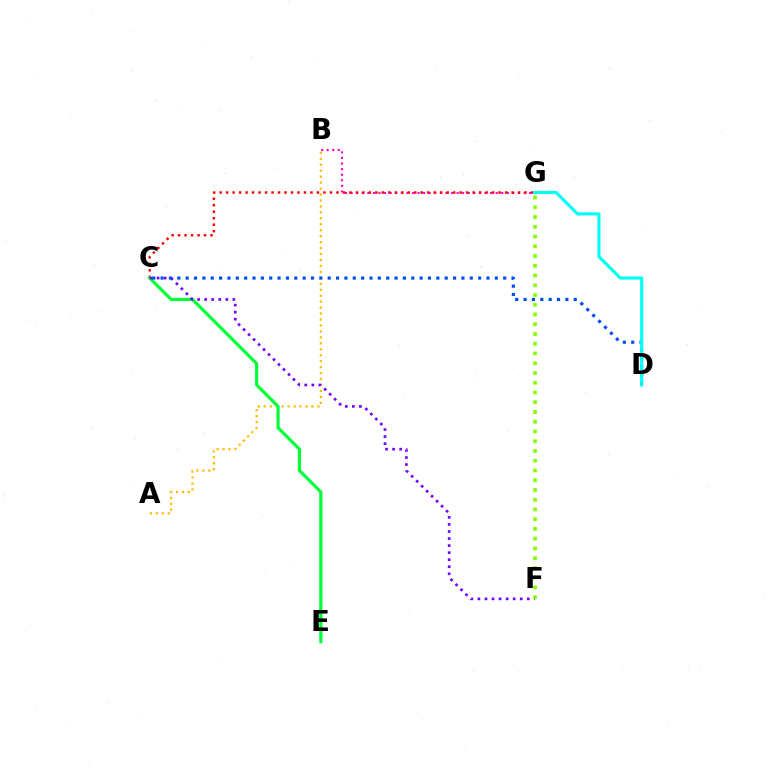{('A', 'B'): [{'color': '#ffbd00', 'line_style': 'dotted', 'thickness': 1.62}], ('B', 'G'): [{'color': '#ff00cf', 'line_style': 'dotted', 'thickness': 1.52}], ('C', 'G'): [{'color': '#ff0000', 'line_style': 'dotted', 'thickness': 1.76}], ('C', 'E'): [{'color': '#00ff39', 'line_style': 'solid', 'thickness': 2.3}], ('C', 'F'): [{'color': '#7200ff', 'line_style': 'dotted', 'thickness': 1.92}], ('C', 'D'): [{'color': '#004bff', 'line_style': 'dotted', 'thickness': 2.27}], ('D', 'G'): [{'color': '#00fff6', 'line_style': 'solid', 'thickness': 2.25}], ('F', 'G'): [{'color': '#84ff00', 'line_style': 'dotted', 'thickness': 2.65}]}